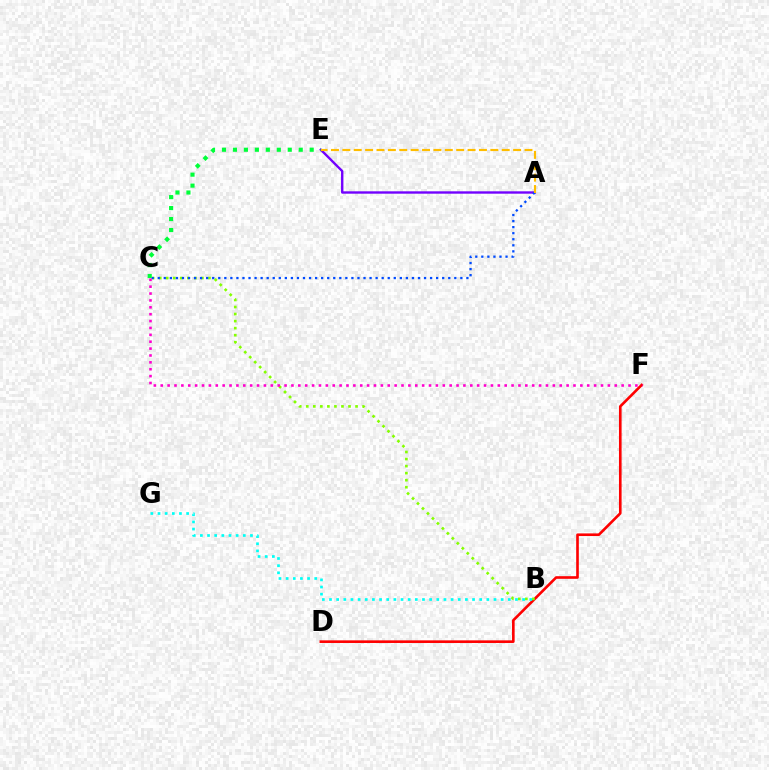{('D', 'F'): [{'color': '#ff0000', 'line_style': 'solid', 'thickness': 1.89}], ('A', 'E'): [{'color': '#7200ff', 'line_style': 'solid', 'thickness': 1.71}, {'color': '#ffbd00', 'line_style': 'dashed', 'thickness': 1.55}], ('B', 'C'): [{'color': '#84ff00', 'line_style': 'dotted', 'thickness': 1.91}], ('B', 'G'): [{'color': '#00fff6', 'line_style': 'dotted', 'thickness': 1.94}], ('A', 'C'): [{'color': '#004bff', 'line_style': 'dotted', 'thickness': 1.64}], ('C', 'E'): [{'color': '#00ff39', 'line_style': 'dotted', 'thickness': 2.98}], ('C', 'F'): [{'color': '#ff00cf', 'line_style': 'dotted', 'thickness': 1.87}]}